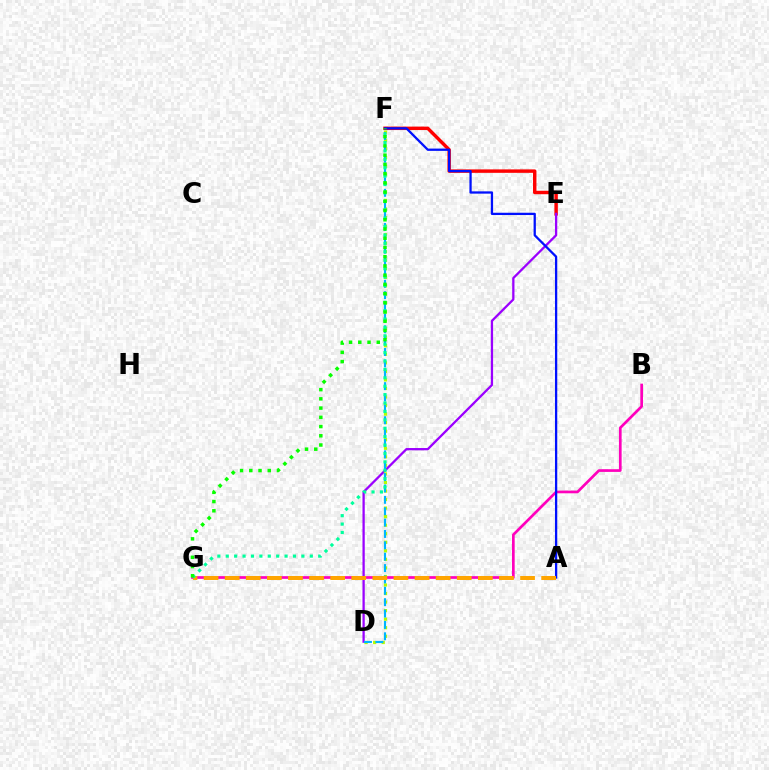{('E', 'F'): [{'color': '#ff0000', 'line_style': 'solid', 'thickness': 2.48}], ('D', 'E'): [{'color': '#9b00ff', 'line_style': 'solid', 'thickness': 1.64}], ('D', 'F'): [{'color': '#b3ff00', 'line_style': 'dotted', 'thickness': 2.32}, {'color': '#00b5ff', 'line_style': 'dashed', 'thickness': 1.54}], ('B', 'G'): [{'color': '#ff00bd', 'line_style': 'solid', 'thickness': 1.94}], ('A', 'F'): [{'color': '#0010ff', 'line_style': 'solid', 'thickness': 1.64}], ('A', 'G'): [{'color': '#ffa500', 'line_style': 'dashed', 'thickness': 2.87}], ('F', 'G'): [{'color': '#00ff9d', 'line_style': 'dotted', 'thickness': 2.28}, {'color': '#08ff00', 'line_style': 'dotted', 'thickness': 2.51}]}